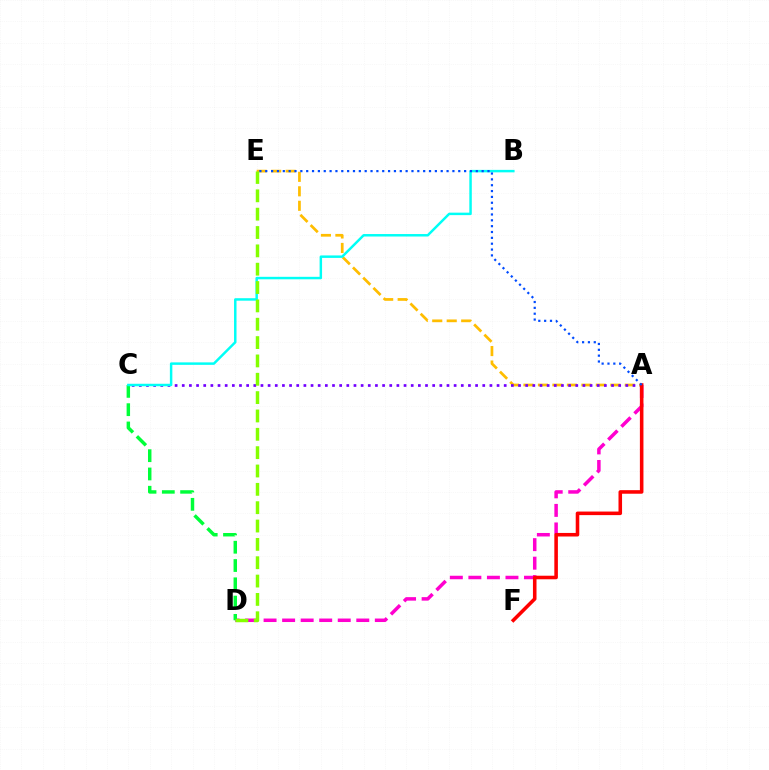{('A', 'D'): [{'color': '#ff00cf', 'line_style': 'dashed', 'thickness': 2.52}], ('A', 'E'): [{'color': '#ffbd00', 'line_style': 'dashed', 'thickness': 1.97}, {'color': '#004bff', 'line_style': 'dotted', 'thickness': 1.59}], ('A', 'C'): [{'color': '#7200ff', 'line_style': 'dotted', 'thickness': 1.94}], ('C', 'D'): [{'color': '#00ff39', 'line_style': 'dashed', 'thickness': 2.48}], ('B', 'C'): [{'color': '#00fff6', 'line_style': 'solid', 'thickness': 1.78}], ('A', 'F'): [{'color': '#ff0000', 'line_style': 'solid', 'thickness': 2.57}], ('D', 'E'): [{'color': '#84ff00', 'line_style': 'dashed', 'thickness': 2.49}]}